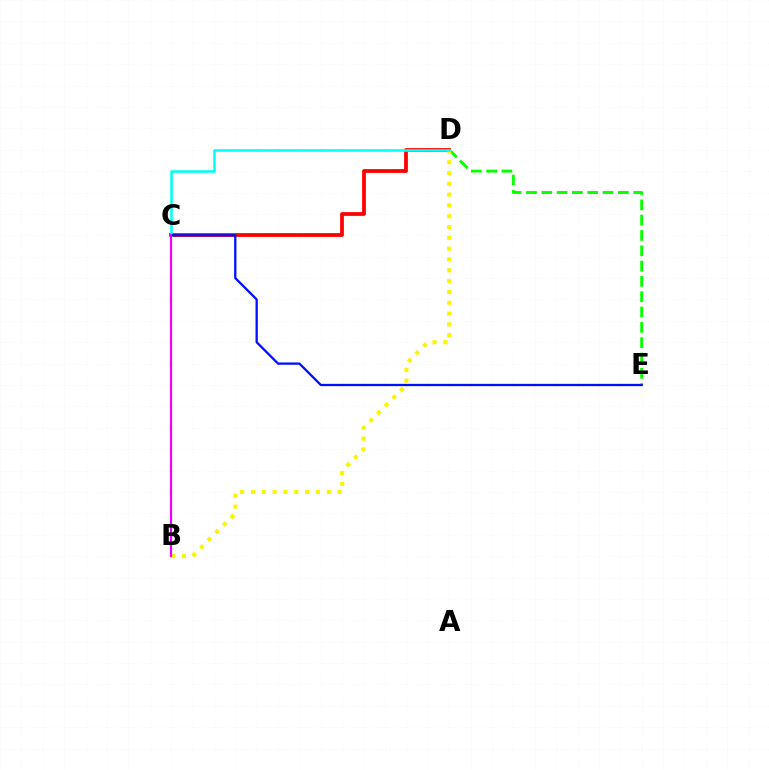{('D', 'E'): [{'color': '#08ff00', 'line_style': 'dashed', 'thickness': 2.08}], ('C', 'D'): [{'color': '#ff0000', 'line_style': 'solid', 'thickness': 2.71}, {'color': '#00fff6', 'line_style': 'solid', 'thickness': 1.83}], ('B', 'D'): [{'color': '#fcf500', 'line_style': 'dotted', 'thickness': 2.94}], ('C', 'E'): [{'color': '#0010ff', 'line_style': 'solid', 'thickness': 1.66}], ('B', 'C'): [{'color': '#ee00ff', 'line_style': 'solid', 'thickness': 1.57}]}